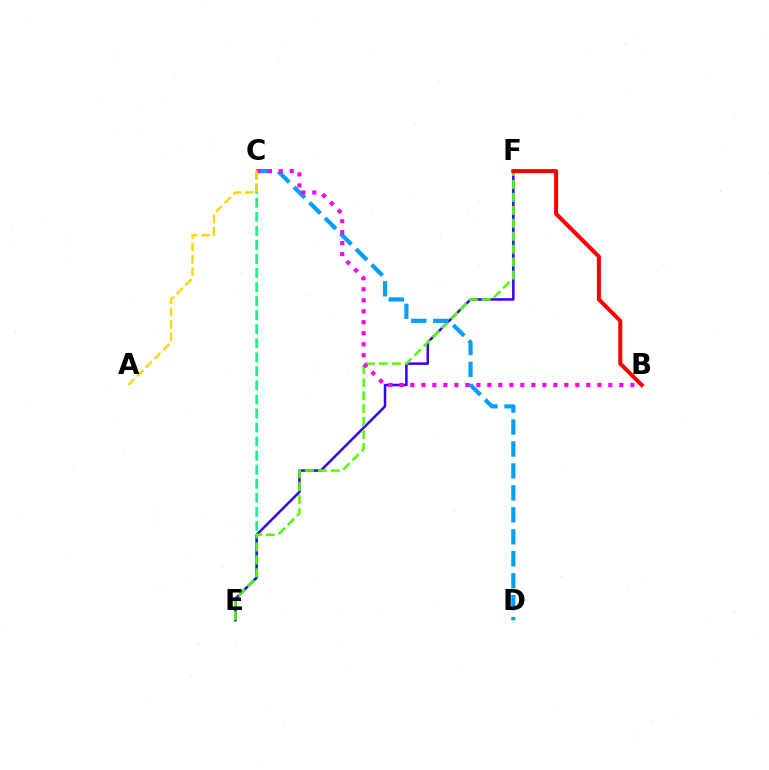{('C', 'E'): [{'color': '#00ff86', 'line_style': 'dashed', 'thickness': 1.91}], ('E', 'F'): [{'color': '#3700ff', 'line_style': 'solid', 'thickness': 1.81}, {'color': '#4fff00', 'line_style': 'dashed', 'thickness': 1.76}], ('B', 'F'): [{'color': '#ff0000', 'line_style': 'solid', 'thickness': 2.89}], ('C', 'D'): [{'color': '#009eff', 'line_style': 'dashed', 'thickness': 2.98}], ('B', 'C'): [{'color': '#ff00ed', 'line_style': 'dotted', 'thickness': 2.99}], ('A', 'C'): [{'color': '#ffd500', 'line_style': 'dashed', 'thickness': 1.68}]}